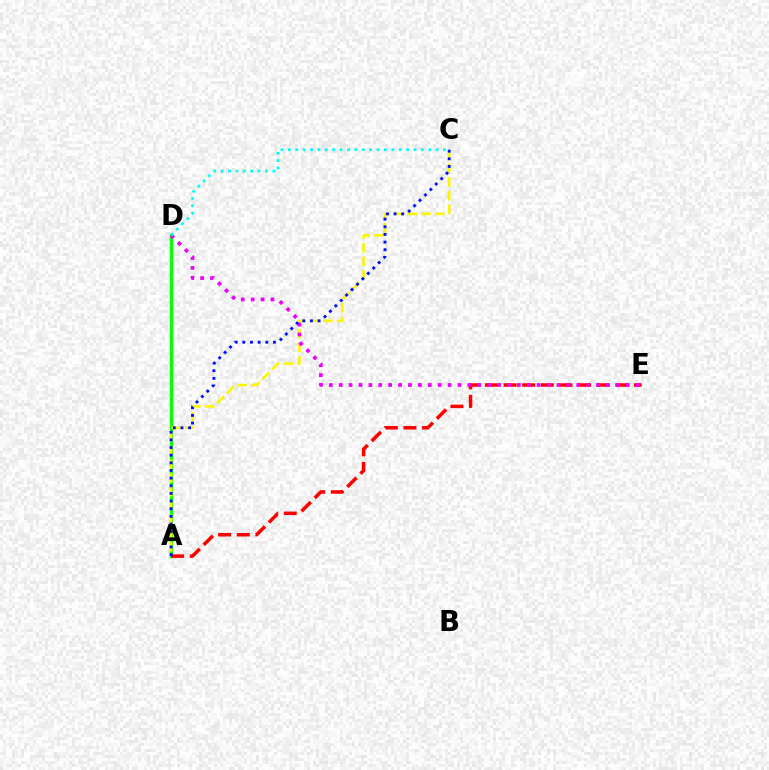{('A', 'D'): [{'color': '#08ff00', 'line_style': 'solid', 'thickness': 2.39}], ('A', 'C'): [{'color': '#fcf500', 'line_style': 'dashed', 'thickness': 1.87}, {'color': '#0010ff', 'line_style': 'dotted', 'thickness': 2.08}], ('A', 'E'): [{'color': '#ff0000', 'line_style': 'dashed', 'thickness': 2.53}], ('D', 'E'): [{'color': '#ee00ff', 'line_style': 'dotted', 'thickness': 2.69}], ('C', 'D'): [{'color': '#00fff6', 'line_style': 'dotted', 'thickness': 2.01}]}